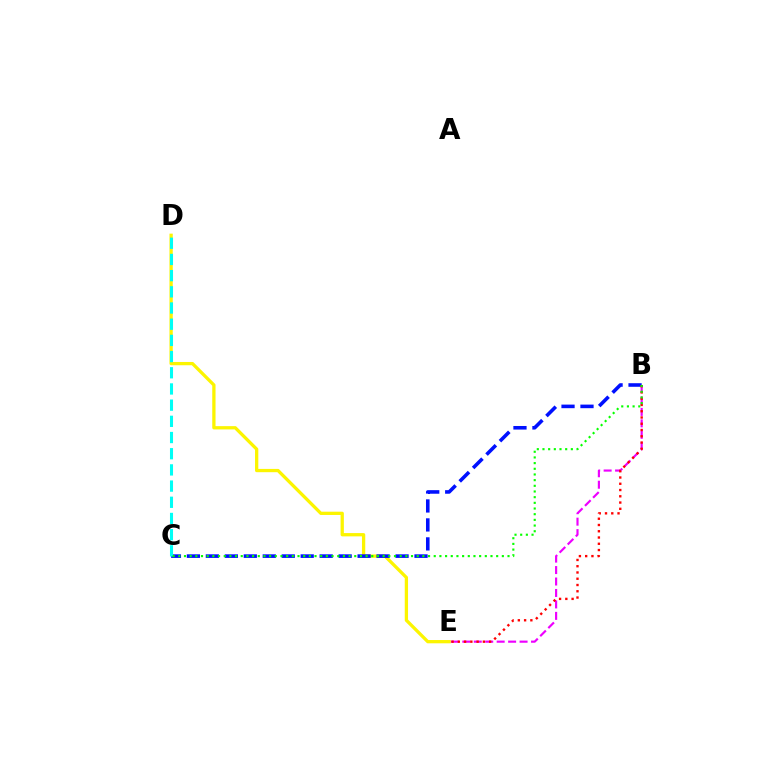{('D', 'E'): [{'color': '#fcf500', 'line_style': 'solid', 'thickness': 2.36}], ('B', 'E'): [{'color': '#ee00ff', 'line_style': 'dashed', 'thickness': 1.56}, {'color': '#ff0000', 'line_style': 'dotted', 'thickness': 1.7}], ('B', 'C'): [{'color': '#0010ff', 'line_style': 'dashed', 'thickness': 2.58}, {'color': '#08ff00', 'line_style': 'dotted', 'thickness': 1.54}], ('C', 'D'): [{'color': '#00fff6', 'line_style': 'dashed', 'thickness': 2.2}]}